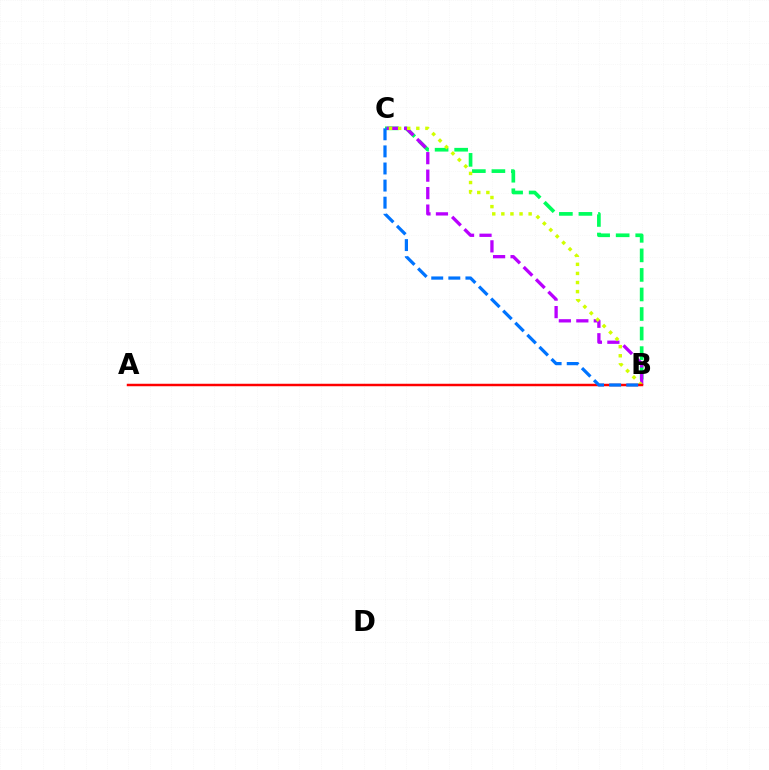{('B', 'C'): [{'color': '#00ff5c', 'line_style': 'dashed', 'thickness': 2.66}, {'color': '#b900ff', 'line_style': 'dashed', 'thickness': 2.37}, {'color': '#d1ff00', 'line_style': 'dotted', 'thickness': 2.47}, {'color': '#0074ff', 'line_style': 'dashed', 'thickness': 2.32}], ('A', 'B'): [{'color': '#ff0000', 'line_style': 'solid', 'thickness': 1.78}]}